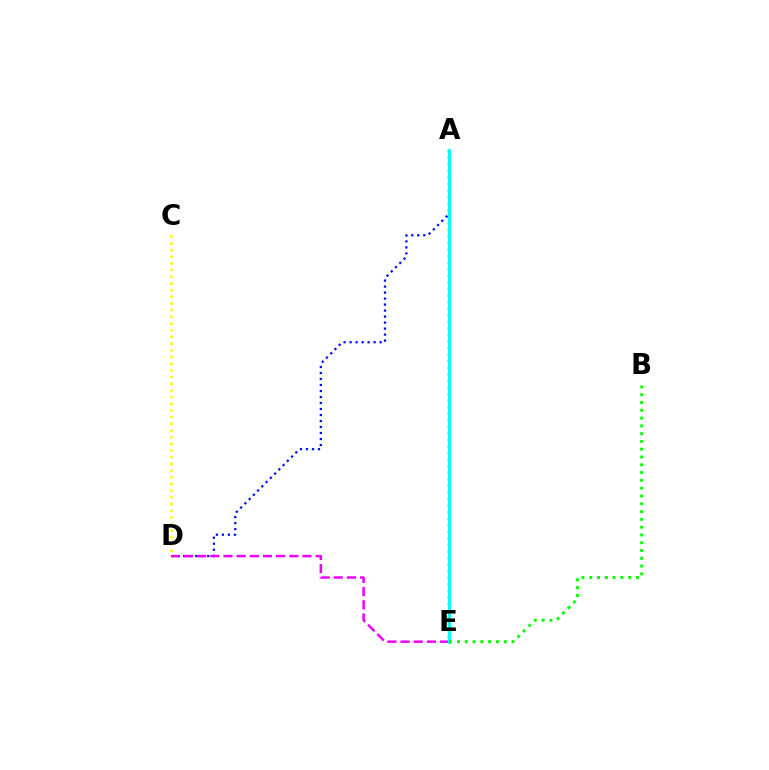{('A', 'E'): [{'color': '#ff0000', 'line_style': 'dotted', 'thickness': 1.78}, {'color': '#00fff6', 'line_style': 'solid', 'thickness': 2.1}], ('A', 'D'): [{'color': '#0010ff', 'line_style': 'dotted', 'thickness': 1.63}], ('D', 'E'): [{'color': '#ee00ff', 'line_style': 'dashed', 'thickness': 1.79}], ('B', 'E'): [{'color': '#08ff00', 'line_style': 'dotted', 'thickness': 2.12}], ('C', 'D'): [{'color': '#fcf500', 'line_style': 'dotted', 'thickness': 1.82}]}